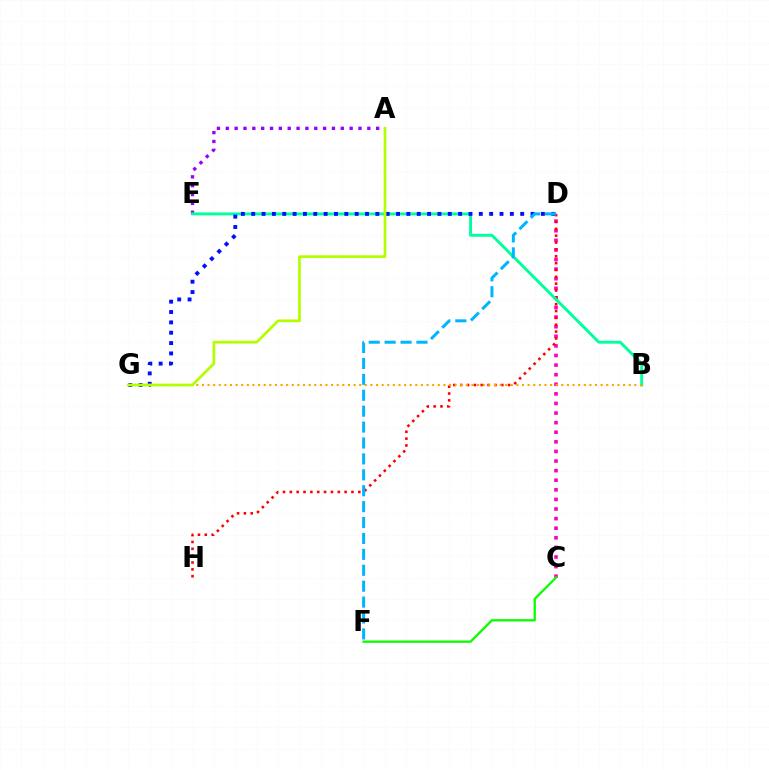{('C', 'D'): [{'color': '#ff00bd', 'line_style': 'dotted', 'thickness': 2.61}], ('D', 'H'): [{'color': '#ff0000', 'line_style': 'dotted', 'thickness': 1.86}], ('A', 'E'): [{'color': '#9b00ff', 'line_style': 'dotted', 'thickness': 2.4}], ('B', 'E'): [{'color': '#00ff9d', 'line_style': 'solid', 'thickness': 2.1}], ('B', 'G'): [{'color': '#ffa500', 'line_style': 'dotted', 'thickness': 1.53}], ('D', 'G'): [{'color': '#0010ff', 'line_style': 'dotted', 'thickness': 2.81}], ('A', 'G'): [{'color': '#b3ff00', 'line_style': 'solid', 'thickness': 1.97}], ('D', 'F'): [{'color': '#00b5ff', 'line_style': 'dashed', 'thickness': 2.16}], ('C', 'F'): [{'color': '#08ff00', 'line_style': 'solid', 'thickness': 1.65}]}